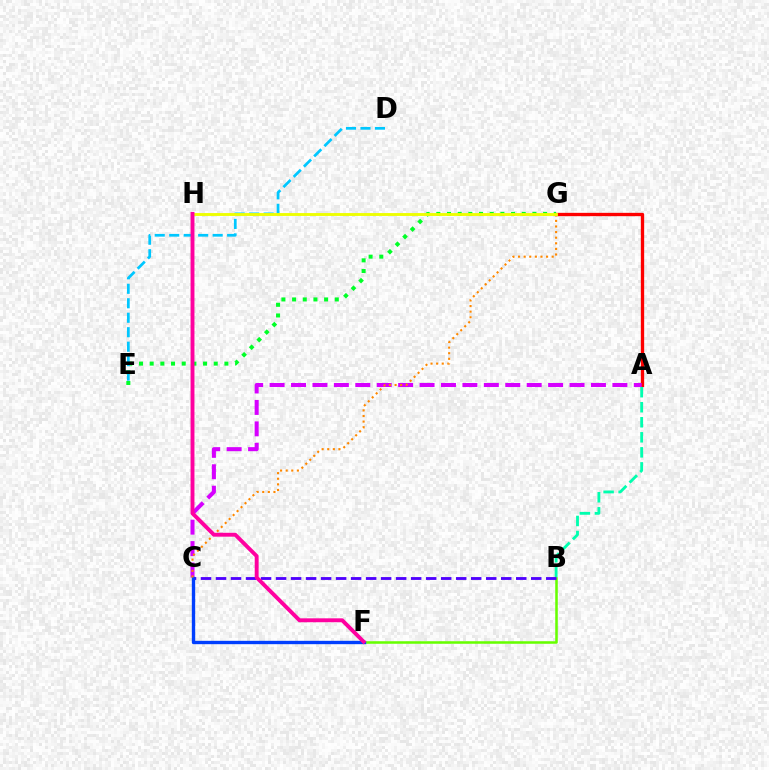{('A', 'G'): [{'color': '#ff0000', 'line_style': 'solid', 'thickness': 2.39}], ('A', 'C'): [{'color': '#d600ff', 'line_style': 'dashed', 'thickness': 2.91}], ('E', 'G'): [{'color': '#00ff27', 'line_style': 'dotted', 'thickness': 2.9}], ('A', 'B'): [{'color': '#00ffaf', 'line_style': 'dashed', 'thickness': 2.04}], ('D', 'E'): [{'color': '#00c7ff', 'line_style': 'dashed', 'thickness': 1.97}], ('B', 'F'): [{'color': '#66ff00', 'line_style': 'solid', 'thickness': 1.83}], ('B', 'C'): [{'color': '#4f00ff', 'line_style': 'dashed', 'thickness': 2.04}], ('C', 'F'): [{'color': '#003fff', 'line_style': 'solid', 'thickness': 2.41}], ('C', 'G'): [{'color': '#ff8800', 'line_style': 'dotted', 'thickness': 1.52}], ('G', 'H'): [{'color': '#eeff00', 'line_style': 'solid', 'thickness': 2.07}], ('F', 'H'): [{'color': '#ff00a0', 'line_style': 'solid', 'thickness': 2.81}]}